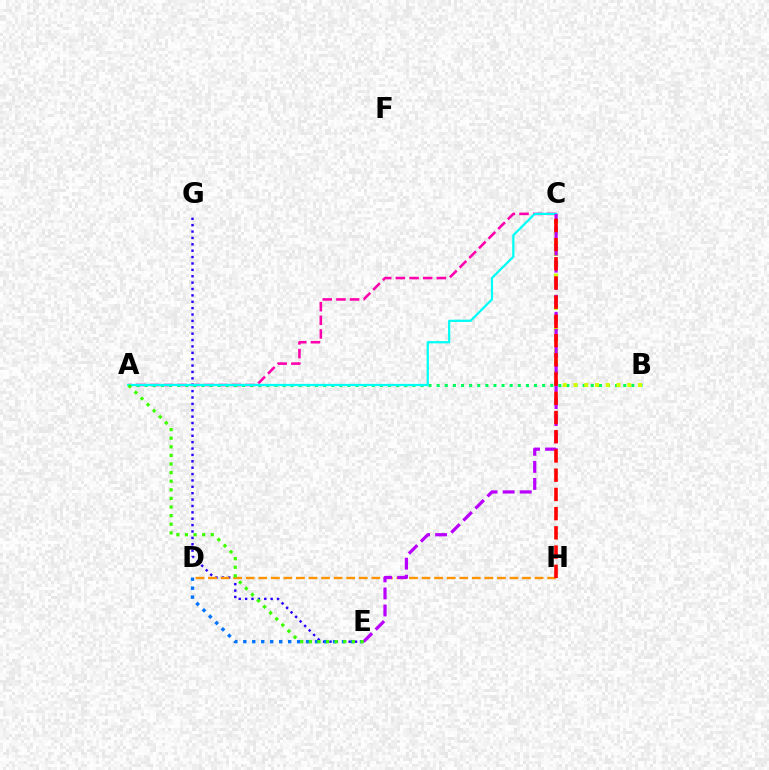{('A', 'C'): [{'color': '#ff00ac', 'line_style': 'dashed', 'thickness': 1.86}, {'color': '#00fff6', 'line_style': 'solid', 'thickness': 1.61}], ('A', 'B'): [{'color': '#00ff5c', 'line_style': 'dotted', 'thickness': 2.2}], ('E', 'G'): [{'color': '#2500ff', 'line_style': 'dotted', 'thickness': 1.73}], ('D', 'H'): [{'color': '#ff9400', 'line_style': 'dashed', 'thickness': 1.71}], ('B', 'C'): [{'color': '#d1ff00', 'line_style': 'dotted', 'thickness': 2.92}], ('C', 'E'): [{'color': '#b900ff', 'line_style': 'dashed', 'thickness': 2.32}], ('D', 'E'): [{'color': '#0074ff', 'line_style': 'dotted', 'thickness': 2.44}], ('C', 'H'): [{'color': '#ff0000', 'line_style': 'dashed', 'thickness': 2.61}], ('A', 'E'): [{'color': '#3dff00', 'line_style': 'dotted', 'thickness': 2.34}]}